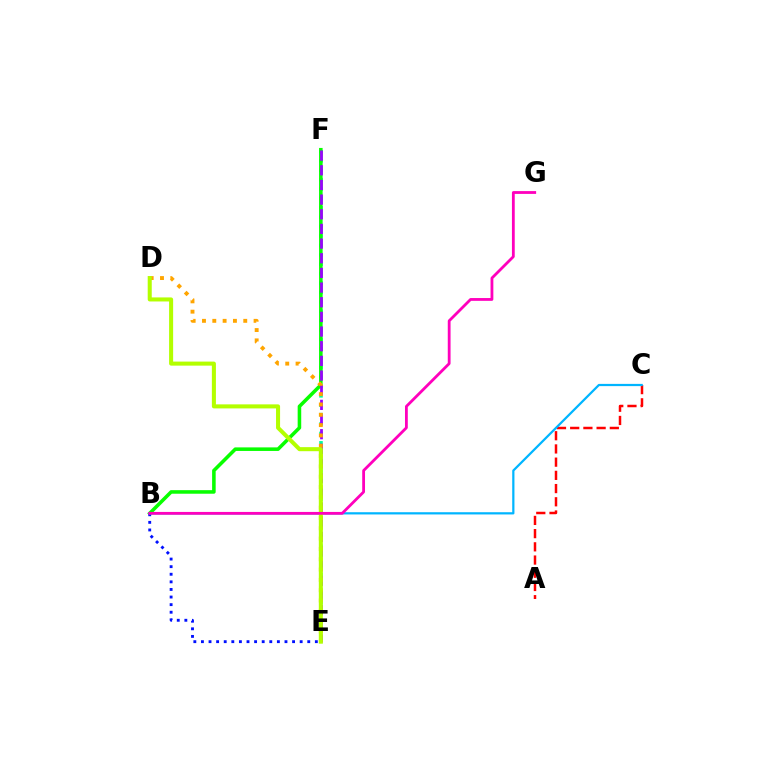{('A', 'C'): [{'color': '#ff0000', 'line_style': 'dashed', 'thickness': 1.79}], ('E', 'F'): [{'color': '#00ff9d', 'line_style': 'dotted', 'thickness': 2.55}, {'color': '#9b00ff', 'line_style': 'dashed', 'thickness': 1.99}], ('B', 'F'): [{'color': '#08ff00', 'line_style': 'solid', 'thickness': 2.56}], ('B', 'E'): [{'color': '#0010ff', 'line_style': 'dotted', 'thickness': 2.06}], ('B', 'C'): [{'color': '#00b5ff', 'line_style': 'solid', 'thickness': 1.6}], ('D', 'E'): [{'color': '#ffa500', 'line_style': 'dotted', 'thickness': 2.8}, {'color': '#b3ff00', 'line_style': 'solid', 'thickness': 2.91}], ('B', 'G'): [{'color': '#ff00bd', 'line_style': 'solid', 'thickness': 2.02}]}